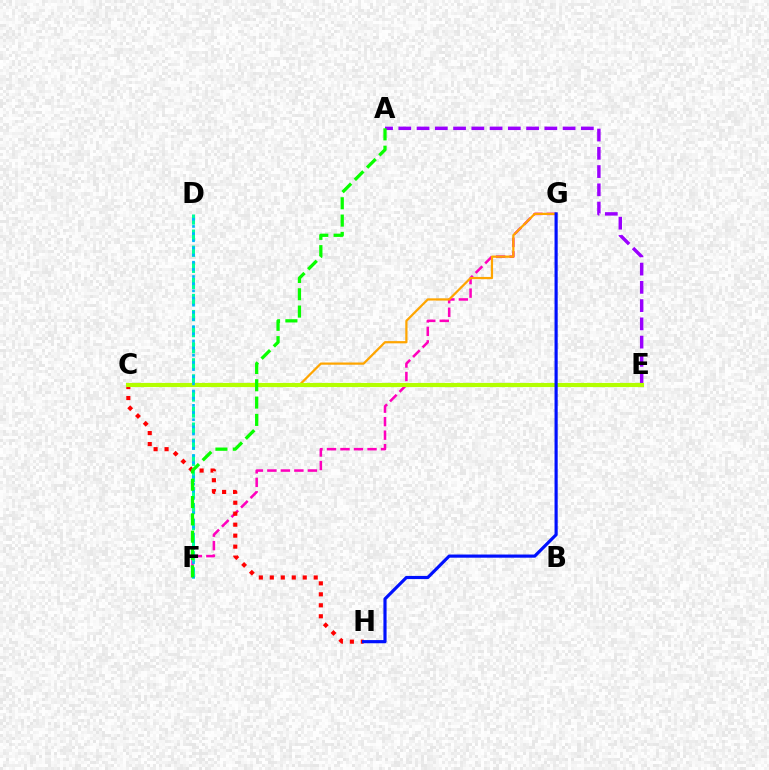{('F', 'G'): [{'color': '#ff00bd', 'line_style': 'dashed', 'thickness': 1.83}], ('C', 'H'): [{'color': '#ff0000', 'line_style': 'dotted', 'thickness': 2.98}], ('D', 'F'): [{'color': '#00ff9d', 'line_style': 'dashed', 'thickness': 2.18}, {'color': '#00b5ff', 'line_style': 'dotted', 'thickness': 1.94}], ('A', 'E'): [{'color': '#9b00ff', 'line_style': 'dashed', 'thickness': 2.48}], ('C', 'G'): [{'color': '#ffa500', 'line_style': 'solid', 'thickness': 1.61}], ('C', 'E'): [{'color': '#b3ff00', 'line_style': 'solid', 'thickness': 2.98}], ('A', 'F'): [{'color': '#08ff00', 'line_style': 'dashed', 'thickness': 2.35}], ('G', 'H'): [{'color': '#0010ff', 'line_style': 'solid', 'thickness': 2.28}]}